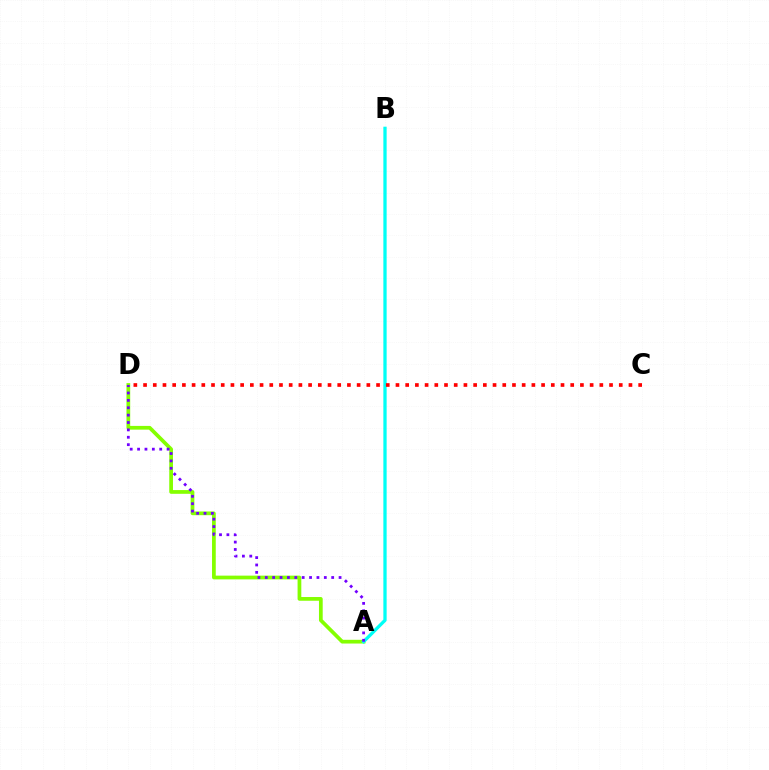{('A', 'D'): [{'color': '#84ff00', 'line_style': 'solid', 'thickness': 2.69}, {'color': '#7200ff', 'line_style': 'dotted', 'thickness': 2.0}], ('A', 'B'): [{'color': '#00fff6', 'line_style': 'solid', 'thickness': 2.37}], ('C', 'D'): [{'color': '#ff0000', 'line_style': 'dotted', 'thickness': 2.64}]}